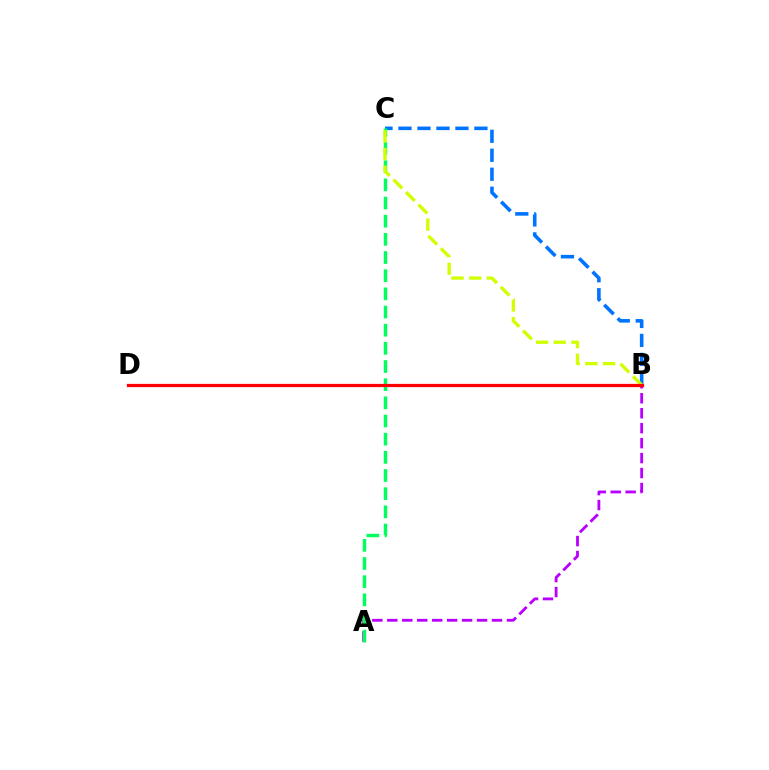{('B', 'C'): [{'color': '#0074ff', 'line_style': 'dashed', 'thickness': 2.58}, {'color': '#d1ff00', 'line_style': 'dashed', 'thickness': 2.4}], ('A', 'B'): [{'color': '#b900ff', 'line_style': 'dashed', 'thickness': 2.03}], ('A', 'C'): [{'color': '#00ff5c', 'line_style': 'dashed', 'thickness': 2.47}], ('B', 'D'): [{'color': '#ff0000', 'line_style': 'solid', 'thickness': 2.33}]}